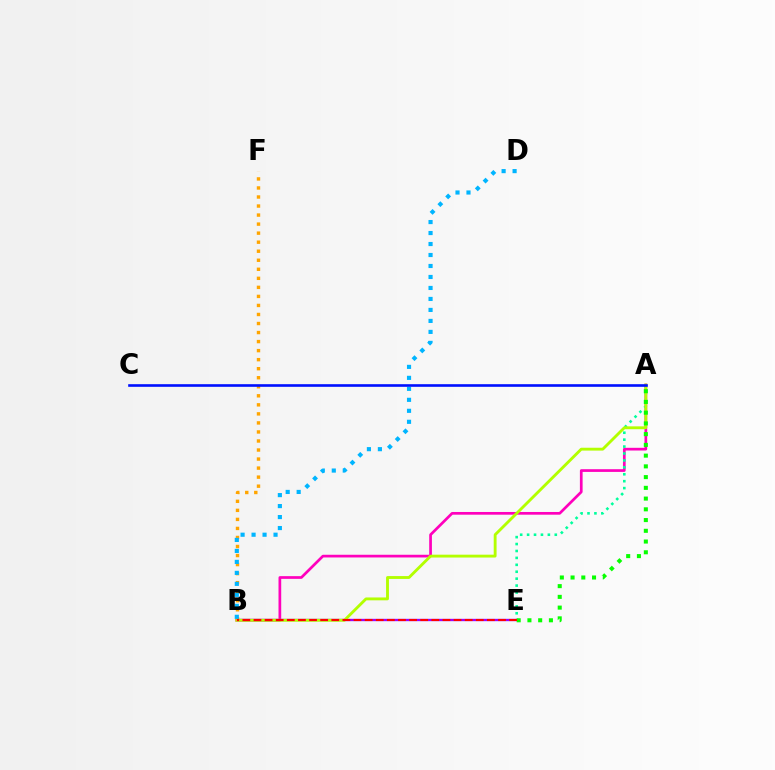{('A', 'B'): [{'color': '#ff00bd', 'line_style': 'solid', 'thickness': 1.95}, {'color': '#b3ff00', 'line_style': 'solid', 'thickness': 2.06}], ('A', 'E'): [{'color': '#00ff9d', 'line_style': 'dotted', 'thickness': 1.88}, {'color': '#08ff00', 'line_style': 'dotted', 'thickness': 2.92}], ('B', 'E'): [{'color': '#9b00ff', 'line_style': 'solid', 'thickness': 1.69}, {'color': '#ff0000', 'line_style': 'dashed', 'thickness': 1.51}], ('B', 'F'): [{'color': '#ffa500', 'line_style': 'dotted', 'thickness': 2.46}], ('B', 'D'): [{'color': '#00b5ff', 'line_style': 'dotted', 'thickness': 2.98}], ('A', 'C'): [{'color': '#0010ff', 'line_style': 'solid', 'thickness': 1.89}]}